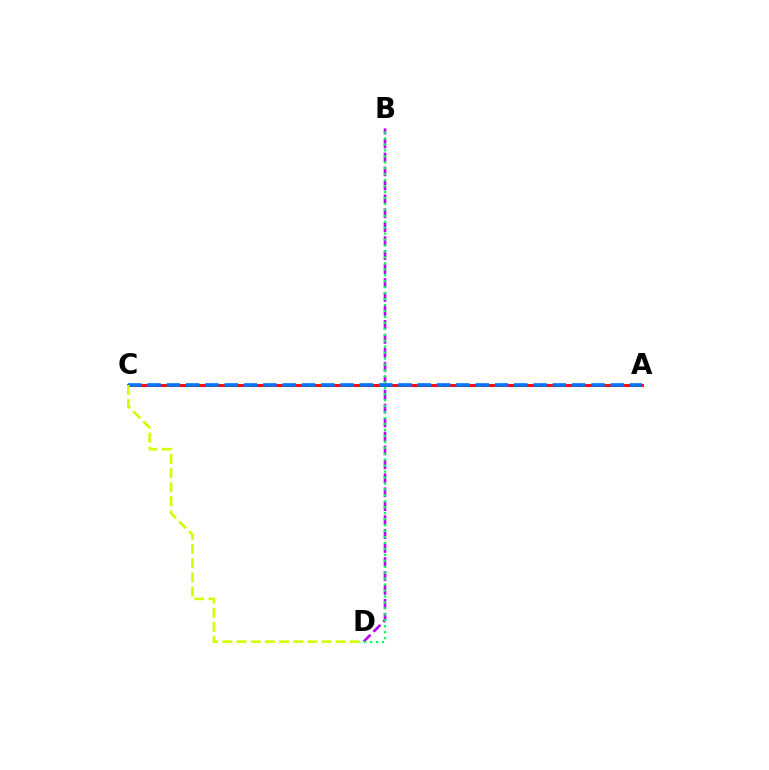{('B', 'D'): [{'color': '#b900ff', 'line_style': 'dashed', 'thickness': 1.89}, {'color': '#00ff5c', 'line_style': 'dotted', 'thickness': 1.62}], ('A', 'C'): [{'color': '#ff0000', 'line_style': 'solid', 'thickness': 2.05}, {'color': '#0074ff', 'line_style': 'dashed', 'thickness': 2.62}], ('C', 'D'): [{'color': '#d1ff00', 'line_style': 'dashed', 'thickness': 1.92}]}